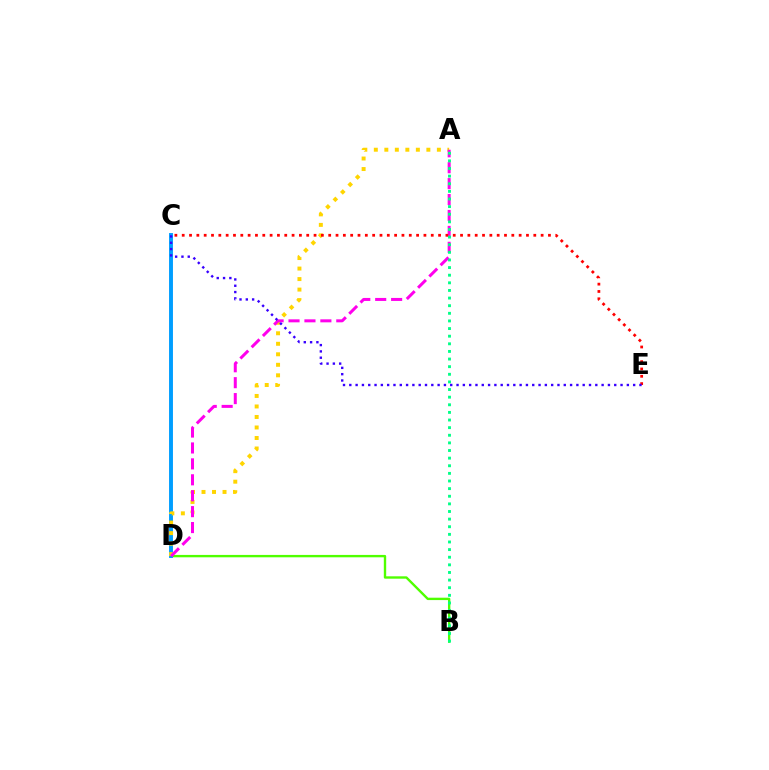{('B', 'D'): [{'color': '#4fff00', 'line_style': 'solid', 'thickness': 1.72}], ('C', 'D'): [{'color': '#009eff', 'line_style': 'solid', 'thickness': 2.81}], ('A', 'D'): [{'color': '#ffd500', 'line_style': 'dotted', 'thickness': 2.86}, {'color': '#ff00ed', 'line_style': 'dashed', 'thickness': 2.16}], ('C', 'E'): [{'color': '#ff0000', 'line_style': 'dotted', 'thickness': 1.99}, {'color': '#3700ff', 'line_style': 'dotted', 'thickness': 1.71}], ('A', 'B'): [{'color': '#00ff86', 'line_style': 'dotted', 'thickness': 2.07}]}